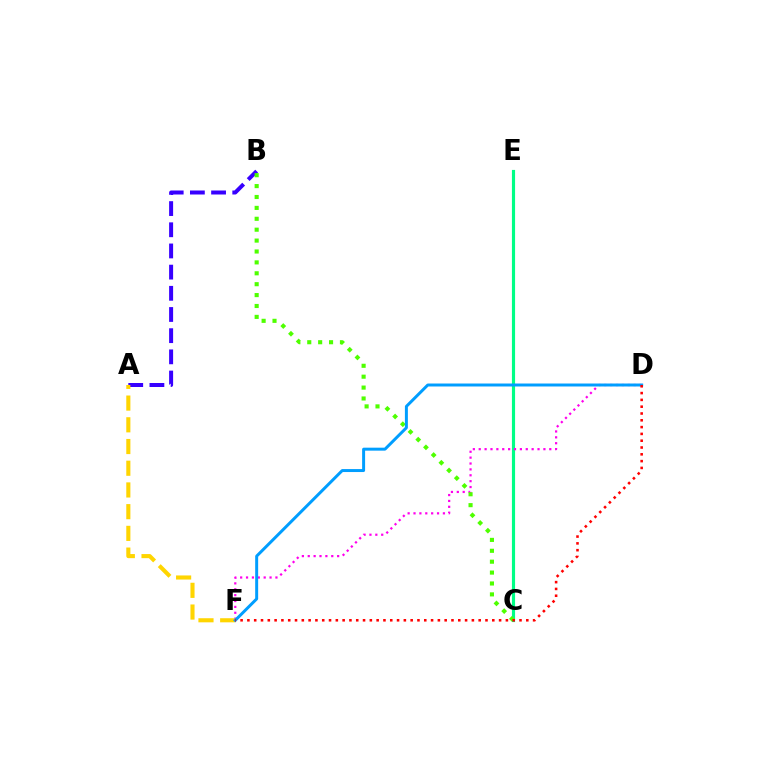{('C', 'E'): [{'color': '#00ff86', 'line_style': 'solid', 'thickness': 2.27}], ('A', 'B'): [{'color': '#3700ff', 'line_style': 'dashed', 'thickness': 2.88}], ('D', 'F'): [{'color': '#ff00ed', 'line_style': 'dotted', 'thickness': 1.6}, {'color': '#009eff', 'line_style': 'solid', 'thickness': 2.14}, {'color': '#ff0000', 'line_style': 'dotted', 'thickness': 1.85}], ('A', 'F'): [{'color': '#ffd500', 'line_style': 'dashed', 'thickness': 2.95}], ('B', 'C'): [{'color': '#4fff00', 'line_style': 'dotted', 'thickness': 2.96}]}